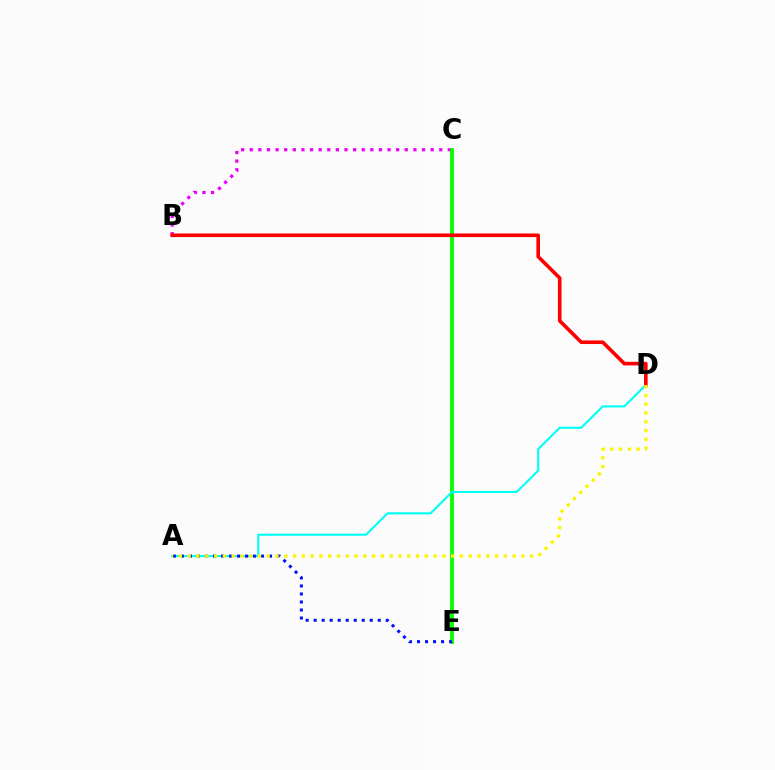{('B', 'C'): [{'color': '#ee00ff', 'line_style': 'dotted', 'thickness': 2.34}], ('C', 'E'): [{'color': '#08ff00', 'line_style': 'solid', 'thickness': 2.77}], ('A', 'D'): [{'color': '#00fff6', 'line_style': 'solid', 'thickness': 1.52}, {'color': '#fcf500', 'line_style': 'dotted', 'thickness': 2.39}], ('A', 'E'): [{'color': '#0010ff', 'line_style': 'dotted', 'thickness': 2.18}], ('B', 'D'): [{'color': '#ff0000', 'line_style': 'solid', 'thickness': 2.6}]}